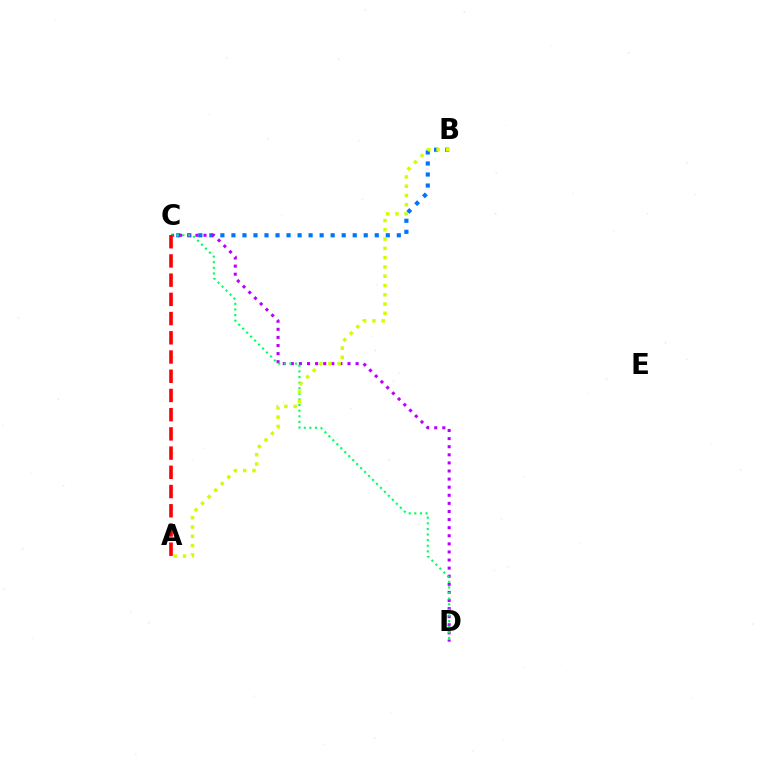{('B', 'C'): [{'color': '#0074ff', 'line_style': 'dotted', 'thickness': 3.0}], ('C', 'D'): [{'color': '#b900ff', 'line_style': 'dotted', 'thickness': 2.2}, {'color': '#00ff5c', 'line_style': 'dotted', 'thickness': 1.52}], ('A', 'B'): [{'color': '#d1ff00', 'line_style': 'dotted', 'thickness': 2.52}], ('A', 'C'): [{'color': '#ff0000', 'line_style': 'dashed', 'thickness': 2.61}]}